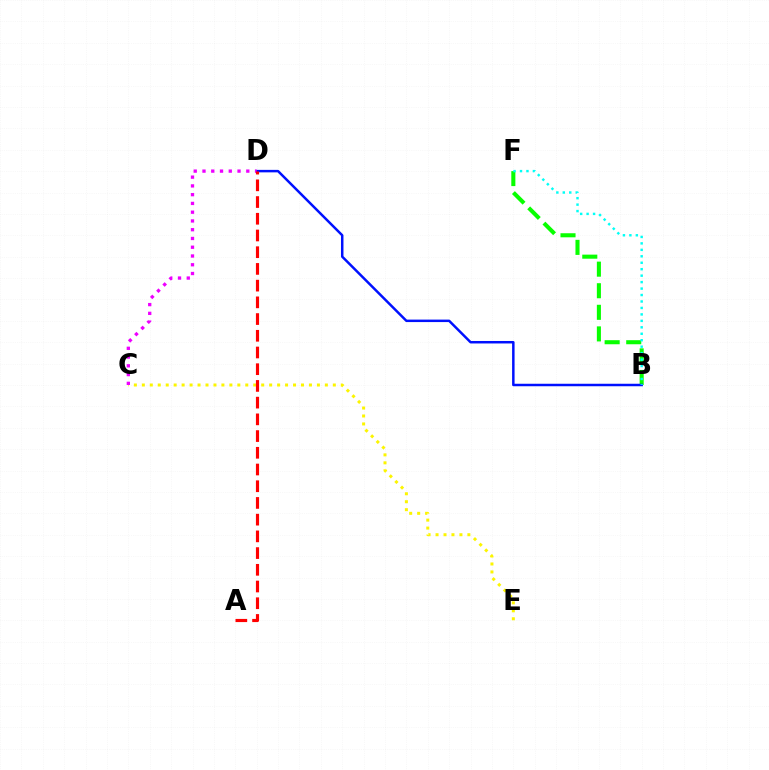{('B', 'F'): [{'color': '#08ff00', 'line_style': 'dashed', 'thickness': 2.93}, {'color': '#00fff6', 'line_style': 'dotted', 'thickness': 1.75}], ('C', 'E'): [{'color': '#fcf500', 'line_style': 'dotted', 'thickness': 2.16}], ('B', 'D'): [{'color': '#0010ff', 'line_style': 'solid', 'thickness': 1.79}], ('C', 'D'): [{'color': '#ee00ff', 'line_style': 'dotted', 'thickness': 2.38}], ('A', 'D'): [{'color': '#ff0000', 'line_style': 'dashed', 'thickness': 2.27}]}